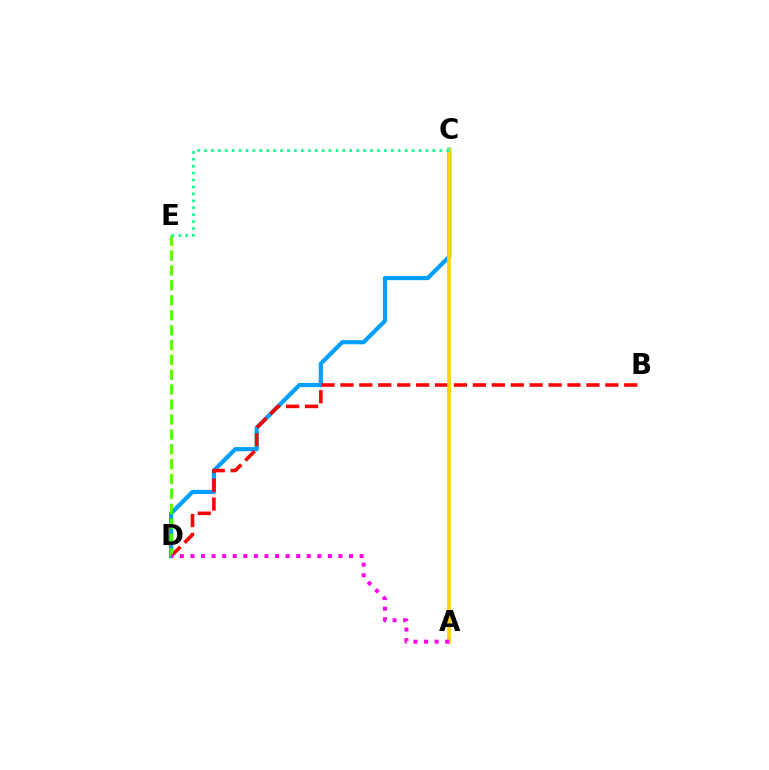{('C', 'D'): [{'color': '#009eff', 'line_style': 'solid', 'thickness': 2.99}], ('B', 'D'): [{'color': '#ff0000', 'line_style': 'dashed', 'thickness': 2.57}], ('D', 'E'): [{'color': '#4fff00', 'line_style': 'dashed', 'thickness': 2.02}], ('A', 'C'): [{'color': '#3700ff', 'line_style': 'dashed', 'thickness': 1.66}, {'color': '#ffd500', 'line_style': 'solid', 'thickness': 2.68}], ('A', 'D'): [{'color': '#ff00ed', 'line_style': 'dotted', 'thickness': 2.87}], ('C', 'E'): [{'color': '#00ff86', 'line_style': 'dotted', 'thickness': 1.88}]}